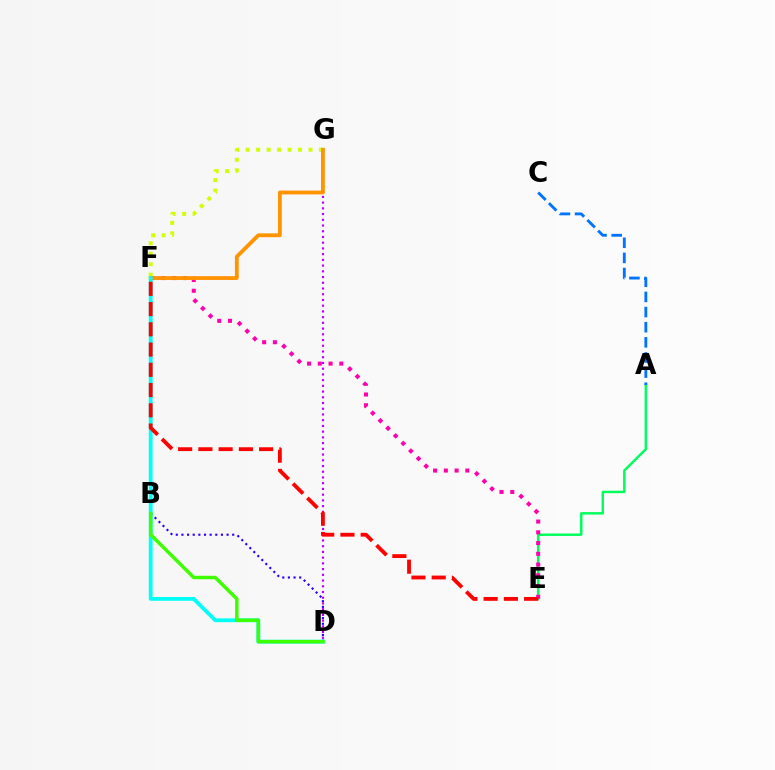{('B', 'D'): [{'color': '#2500ff', 'line_style': 'dotted', 'thickness': 1.53}, {'color': '#3dff00', 'line_style': 'solid', 'thickness': 2.5}], ('A', 'E'): [{'color': '#00ff5c', 'line_style': 'solid', 'thickness': 1.78}], ('E', 'F'): [{'color': '#ff00ac', 'line_style': 'dotted', 'thickness': 2.92}, {'color': '#ff0000', 'line_style': 'dashed', 'thickness': 2.75}], ('F', 'G'): [{'color': '#d1ff00', 'line_style': 'dotted', 'thickness': 2.84}, {'color': '#ff9400', 'line_style': 'solid', 'thickness': 2.74}], ('D', 'G'): [{'color': '#b900ff', 'line_style': 'dotted', 'thickness': 1.56}], ('D', 'F'): [{'color': '#00fff6', 'line_style': 'solid', 'thickness': 2.73}], ('A', 'C'): [{'color': '#0074ff', 'line_style': 'dashed', 'thickness': 2.06}]}